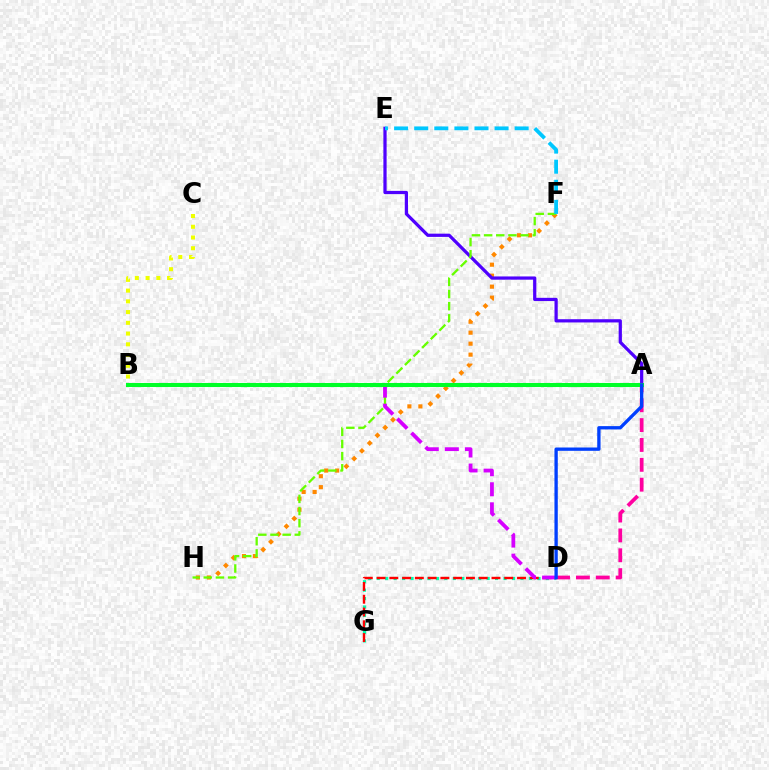{('D', 'G'): [{'color': '#00ffaf', 'line_style': 'dotted', 'thickness': 2.3}, {'color': '#ff0000', 'line_style': 'dashed', 'thickness': 1.73}], ('B', 'C'): [{'color': '#eeff00', 'line_style': 'dotted', 'thickness': 2.92}], ('F', 'H'): [{'color': '#ff8800', 'line_style': 'dotted', 'thickness': 2.98}, {'color': '#66ff00', 'line_style': 'dashed', 'thickness': 1.65}], ('A', 'E'): [{'color': '#4f00ff', 'line_style': 'solid', 'thickness': 2.33}], ('B', 'D'): [{'color': '#d600ff', 'line_style': 'dashed', 'thickness': 2.72}], ('A', 'D'): [{'color': '#ff00a0', 'line_style': 'dashed', 'thickness': 2.7}, {'color': '#003fff', 'line_style': 'solid', 'thickness': 2.39}], ('A', 'B'): [{'color': '#00ff27', 'line_style': 'solid', 'thickness': 2.92}], ('E', 'F'): [{'color': '#00c7ff', 'line_style': 'dashed', 'thickness': 2.73}]}